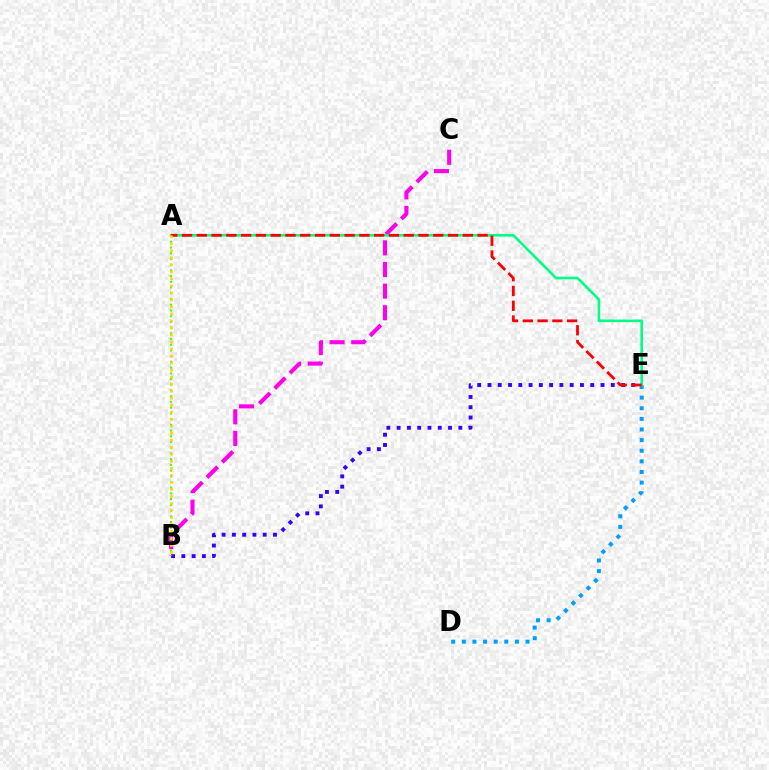{('B', 'C'): [{'color': '#ff00ed', 'line_style': 'dashed', 'thickness': 2.94}], ('B', 'E'): [{'color': '#3700ff', 'line_style': 'dotted', 'thickness': 2.79}], ('D', 'E'): [{'color': '#009eff', 'line_style': 'dotted', 'thickness': 2.89}], ('A', 'E'): [{'color': '#00ff86', 'line_style': 'solid', 'thickness': 1.89}, {'color': '#ff0000', 'line_style': 'dashed', 'thickness': 2.01}], ('A', 'B'): [{'color': '#4fff00', 'line_style': 'dotted', 'thickness': 1.55}, {'color': '#ffd500', 'line_style': 'dotted', 'thickness': 1.91}]}